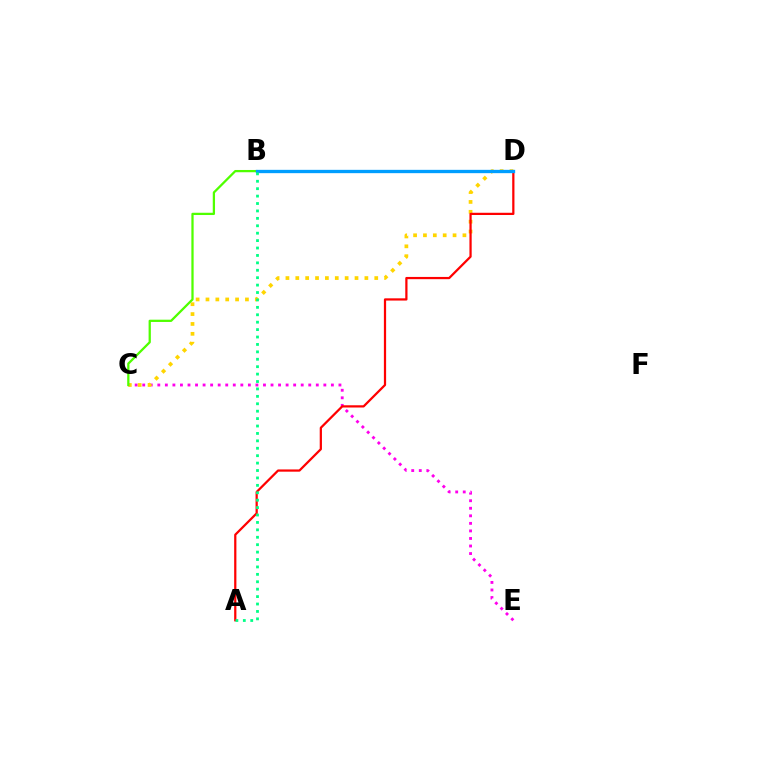{('B', 'D'): [{'color': '#3700ff', 'line_style': 'solid', 'thickness': 1.84}, {'color': '#009eff', 'line_style': 'solid', 'thickness': 2.39}], ('C', 'E'): [{'color': '#ff00ed', 'line_style': 'dotted', 'thickness': 2.05}], ('C', 'D'): [{'color': '#ffd500', 'line_style': 'dotted', 'thickness': 2.68}], ('A', 'D'): [{'color': '#ff0000', 'line_style': 'solid', 'thickness': 1.61}], ('B', 'C'): [{'color': '#4fff00', 'line_style': 'solid', 'thickness': 1.63}], ('A', 'B'): [{'color': '#00ff86', 'line_style': 'dotted', 'thickness': 2.02}]}